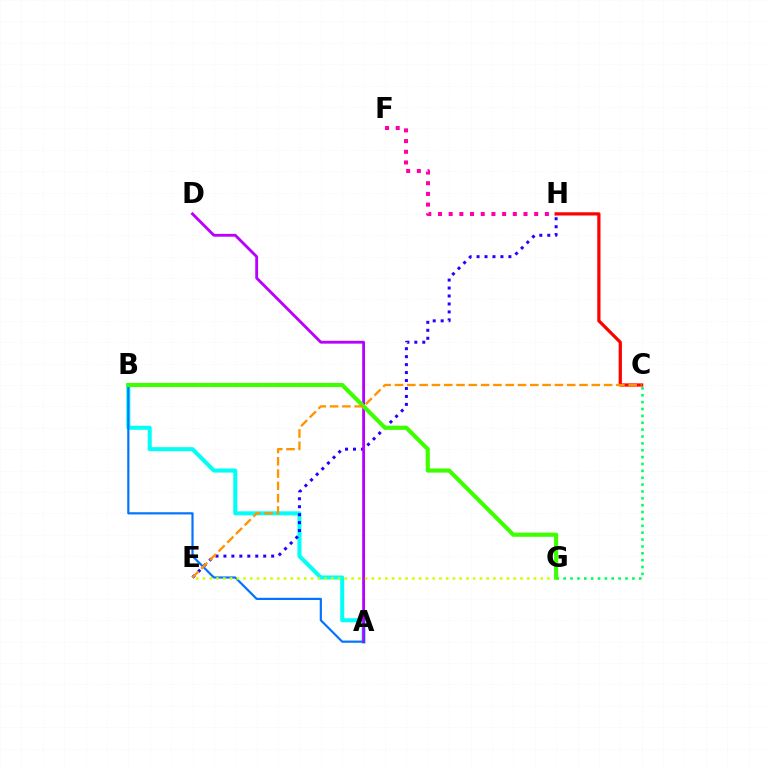{('A', 'B'): [{'color': '#00fff6', 'line_style': 'solid', 'thickness': 2.9}, {'color': '#0074ff', 'line_style': 'solid', 'thickness': 1.58}], ('C', 'H'): [{'color': '#ff0000', 'line_style': 'solid', 'thickness': 2.33}], ('C', 'G'): [{'color': '#00ff5c', 'line_style': 'dotted', 'thickness': 1.87}], ('E', 'H'): [{'color': '#2500ff', 'line_style': 'dotted', 'thickness': 2.16}], ('A', 'D'): [{'color': '#b900ff', 'line_style': 'solid', 'thickness': 2.04}], ('F', 'H'): [{'color': '#ff00ac', 'line_style': 'dotted', 'thickness': 2.9}], ('E', 'G'): [{'color': '#d1ff00', 'line_style': 'dotted', 'thickness': 1.84}], ('B', 'G'): [{'color': '#3dff00', 'line_style': 'solid', 'thickness': 2.98}], ('C', 'E'): [{'color': '#ff9400', 'line_style': 'dashed', 'thickness': 1.67}]}